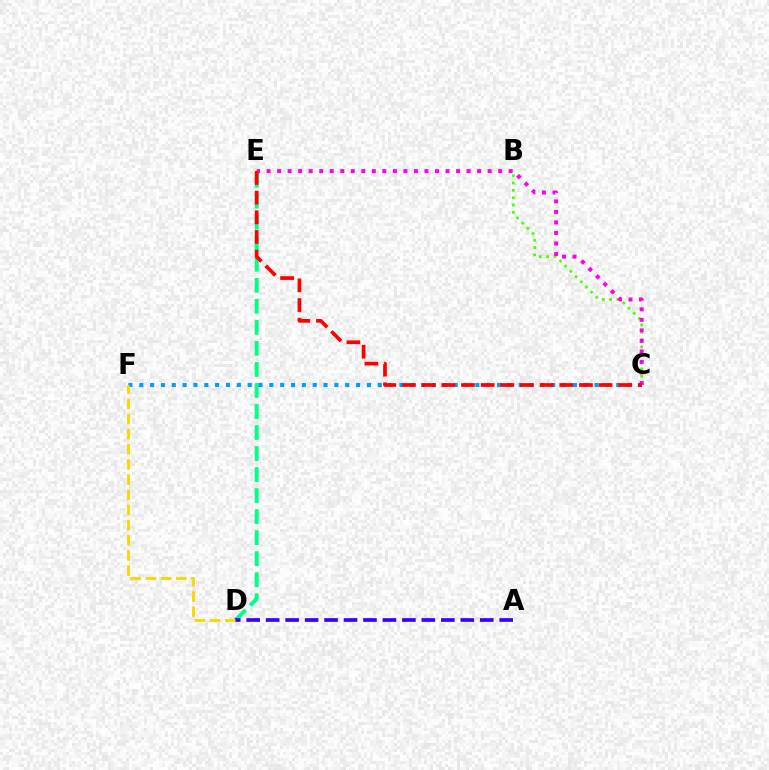{('D', 'E'): [{'color': '#00ff86', 'line_style': 'dashed', 'thickness': 2.86}], ('C', 'F'): [{'color': '#009eff', 'line_style': 'dotted', 'thickness': 2.95}], ('A', 'D'): [{'color': '#3700ff', 'line_style': 'dashed', 'thickness': 2.64}], ('B', 'C'): [{'color': '#4fff00', 'line_style': 'dotted', 'thickness': 1.99}], ('C', 'E'): [{'color': '#ff00ed', 'line_style': 'dotted', 'thickness': 2.86}, {'color': '#ff0000', 'line_style': 'dashed', 'thickness': 2.67}], ('D', 'F'): [{'color': '#ffd500', 'line_style': 'dashed', 'thickness': 2.06}]}